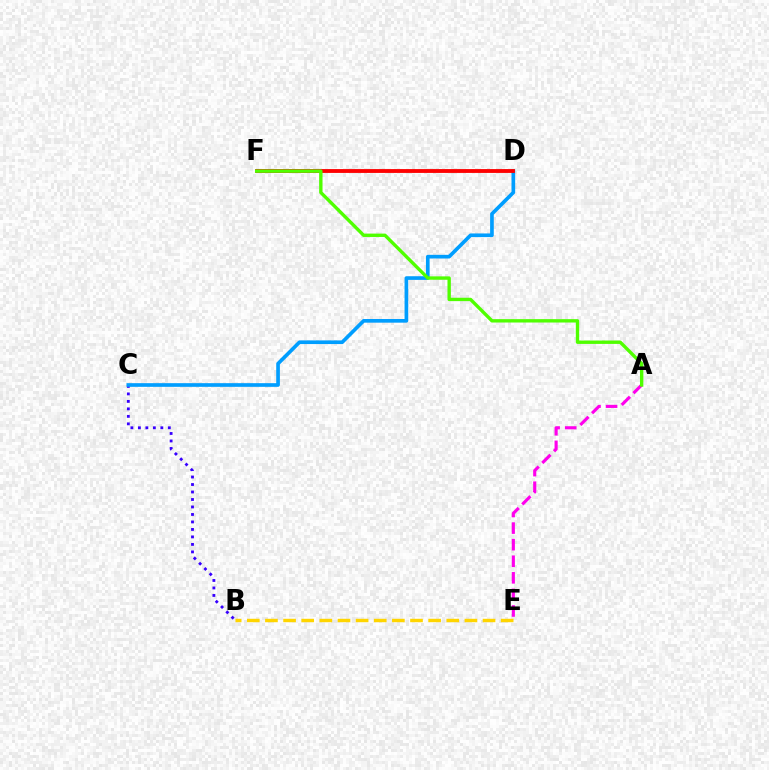{('B', 'C'): [{'color': '#3700ff', 'line_style': 'dotted', 'thickness': 2.03}], ('C', 'D'): [{'color': '#009eff', 'line_style': 'solid', 'thickness': 2.64}], ('D', 'F'): [{'color': '#00ff86', 'line_style': 'dotted', 'thickness': 1.77}, {'color': '#ff0000', 'line_style': 'solid', 'thickness': 2.76}], ('B', 'E'): [{'color': '#ffd500', 'line_style': 'dashed', 'thickness': 2.46}], ('A', 'E'): [{'color': '#ff00ed', 'line_style': 'dashed', 'thickness': 2.25}], ('A', 'F'): [{'color': '#4fff00', 'line_style': 'solid', 'thickness': 2.43}]}